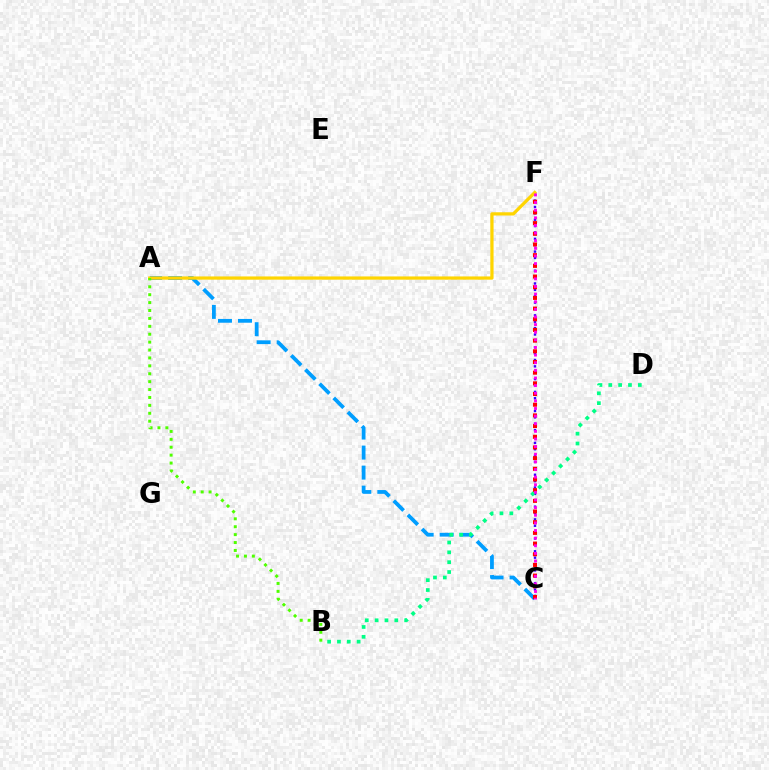{('A', 'C'): [{'color': '#009eff', 'line_style': 'dashed', 'thickness': 2.72}], ('C', 'F'): [{'color': '#3700ff', 'line_style': 'dotted', 'thickness': 1.73}, {'color': '#ff0000', 'line_style': 'dotted', 'thickness': 2.9}, {'color': '#ff00ed', 'line_style': 'dotted', 'thickness': 2.07}], ('B', 'D'): [{'color': '#00ff86', 'line_style': 'dotted', 'thickness': 2.67}], ('A', 'F'): [{'color': '#ffd500', 'line_style': 'solid', 'thickness': 2.34}], ('A', 'B'): [{'color': '#4fff00', 'line_style': 'dotted', 'thickness': 2.15}]}